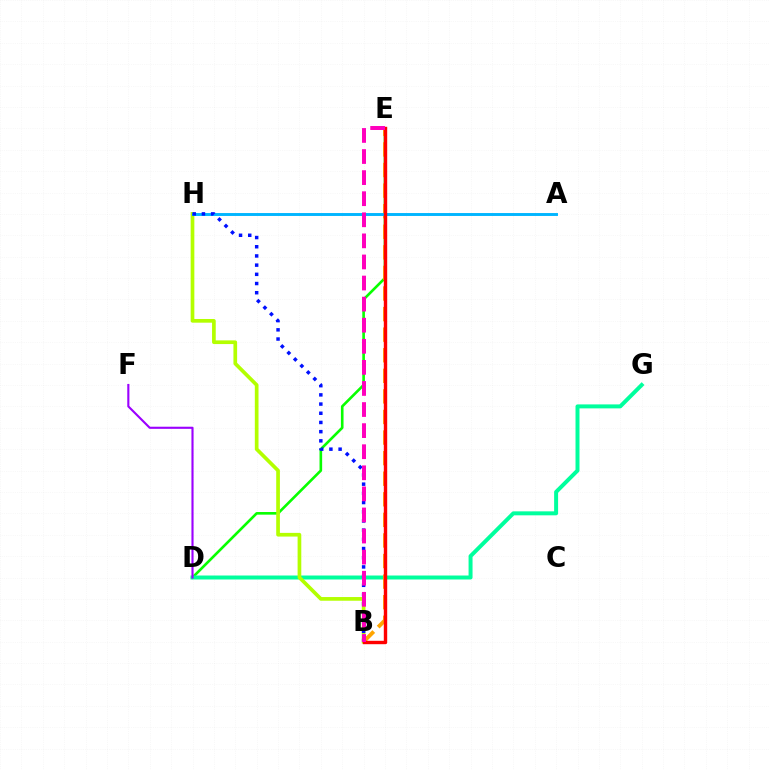{('D', 'E'): [{'color': '#08ff00', 'line_style': 'solid', 'thickness': 1.89}], ('D', 'G'): [{'color': '#00ff9d', 'line_style': 'solid', 'thickness': 2.86}], ('B', 'E'): [{'color': '#ffa500', 'line_style': 'dashed', 'thickness': 2.8}, {'color': '#ff0000', 'line_style': 'solid', 'thickness': 2.45}, {'color': '#ff00bd', 'line_style': 'dashed', 'thickness': 2.86}], ('B', 'H'): [{'color': '#b3ff00', 'line_style': 'solid', 'thickness': 2.66}, {'color': '#0010ff', 'line_style': 'dotted', 'thickness': 2.5}], ('A', 'H'): [{'color': '#00b5ff', 'line_style': 'solid', 'thickness': 2.1}], ('D', 'F'): [{'color': '#9b00ff', 'line_style': 'solid', 'thickness': 1.53}]}